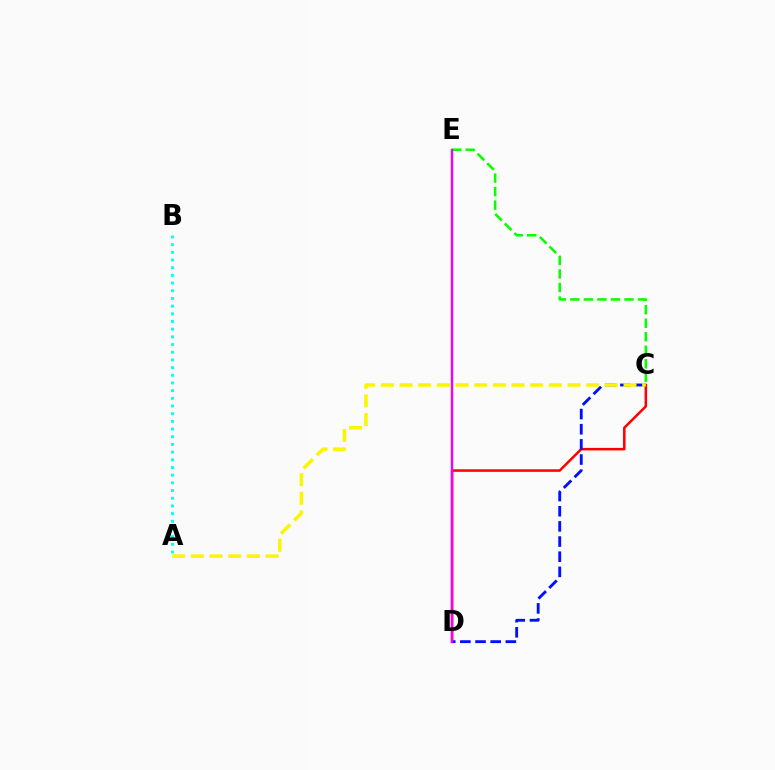{('A', 'B'): [{'color': '#00fff6', 'line_style': 'dotted', 'thickness': 2.09}], ('C', 'D'): [{'color': '#ff0000', 'line_style': 'solid', 'thickness': 1.83}, {'color': '#0010ff', 'line_style': 'dashed', 'thickness': 2.06}], ('C', 'E'): [{'color': '#08ff00', 'line_style': 'dashed', 'thickness': 1.84}], ('A', 'C'): [{'color': '#fcf500', 'line_style': 'dashed', 'thickness': 2.54}], ('D', 'E'): [{'color': '#ee00ff', 'line_style': 'solid', 'thickness': 1.73}]}